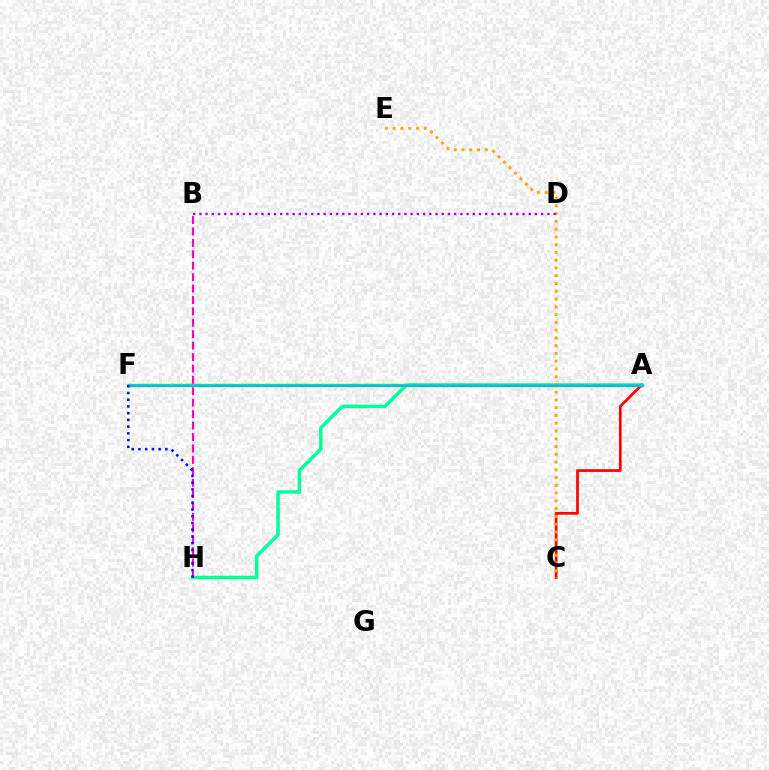{('A', 'H'): [{'color': '#00ff9d', 'line_style': 'solid', 'thickness': 2.5}], ('A', 'C'): [{'color': '#ff0000', 'line_style': 'solid', 'thickness': 1.94}], ('A', 'F'): [{'color': '#08ff00', 'line_style': 'solid', 'thickness': 2.38}, {'color': '#b3ff00', 'line_style': 'solid', 'thickness': 1.61}, {'color': '#00b5ff', 'line_style': 'solid', 'thickness': 1.81}], ('B', 'H'): [{'color': '#ff00bd', 'line_style': 'dashed', 'thickness': 1.55}], ('C', 'E'): [{'color': '#ffa500', 'line_style': 'dotted', 'thickness': 2.11}], ('B', 'D'): [{'color': '#9b00ff', 'line_style': 'dotted', 'thickness': 1.69}], ('F', 'H'): [{'color': '#0010ff', 'line_style': 'dotted', 'thickness': 1.83}]}